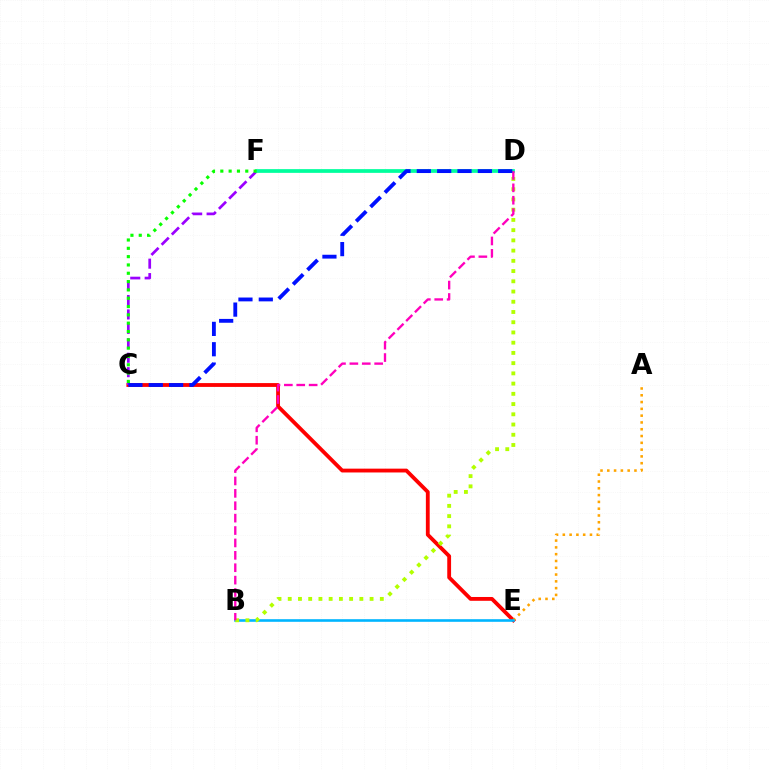{('C', 'E'): [{'color': '#ff0000', 'line_style': 'solid', 'thickness': 2.75}], ('C', 'F'): [{'color': '#9b00ff', 'line_style': 'dashed', 'thickness': 1.96}, {'color': '#08ff00', 'line_style': 'dotted', 'thickness': 2.26}], ('D', 'F'): [{'color': '#00ff9d', 'line_style': 'solid', 'thickness': 2.68}], ('A', 'E'): [{'color': '#ffa500', 'line_style': 'dotted', 'thickness': 1.84}], ('B', 'E'): [{'color': '#00b5ff', 'line_style': 'solid', 'thickness': 1.88}], ('B', 'D'): [{'color': '#b3ff00', 'line_style': 'dotted', 'thickness': 2.78}, {'color': '#ff00bd', 'line_style': 'dashed', 'thickness': 1.68}], ('C', 'D'): [{'color': '#0010ff', 'line_style': 'dashed', 'thickness': 2.76}]}